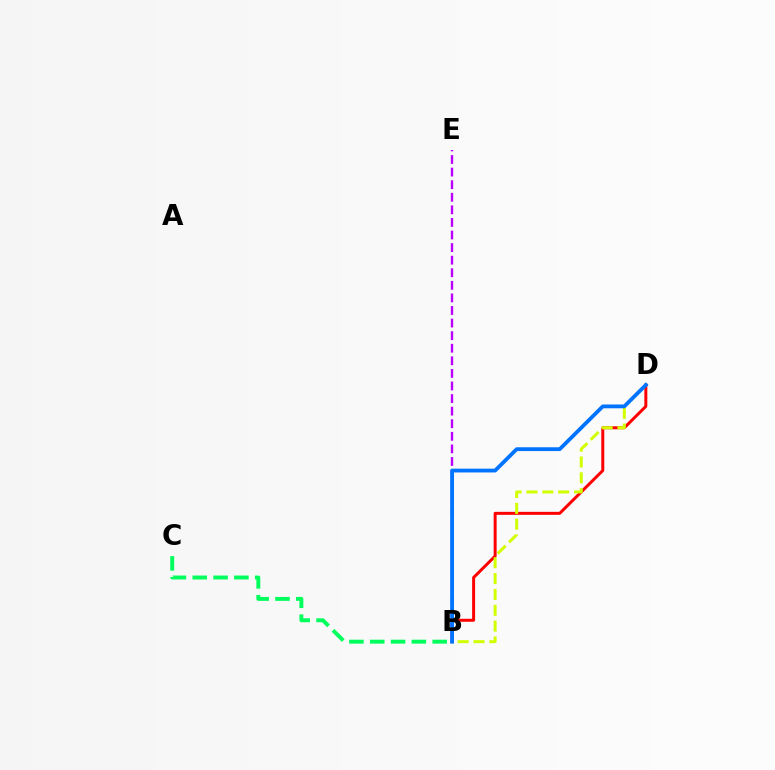{('B', 'D'): [{'color': '#ff0000', 'line_style': 'solid', 'thickness': 2.14}, {'color': '#d1ff00', 'line_style': 'dashed', 'thickness': 2.15}, {'color': '#0074ff', 'line_style': 'solid', 'thickness': 2.74}], ('B', 'E'): [{'color': '#b900ff', 'line_style': 'dashed', 'thickness': 1.71}], ('B', 'C'): [{'color': '#00ff5c', 'line_style': 'dashed', 'thickness': 2.83}]}